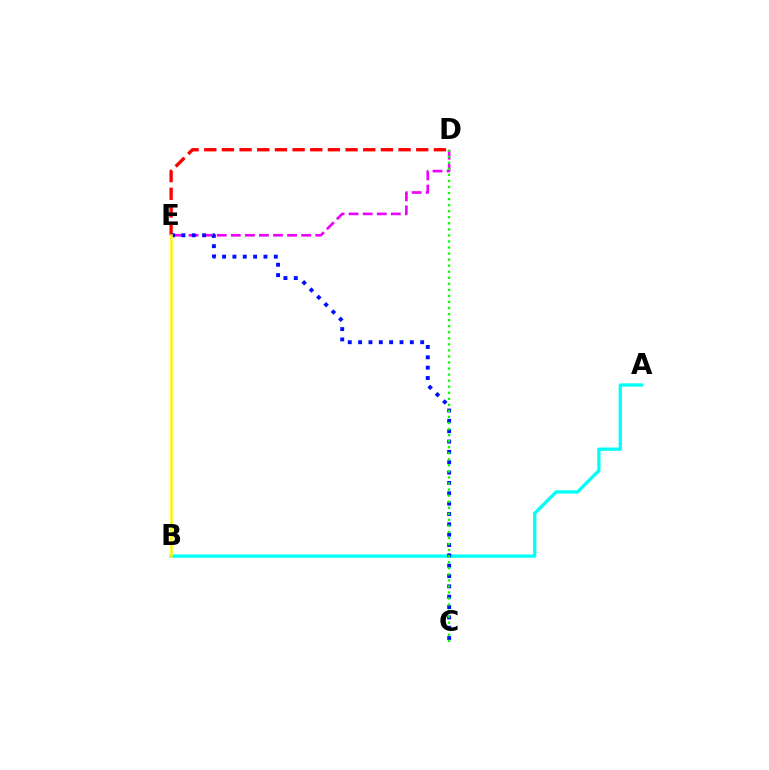{('D', 'E'): [{'color': '#ff0000', 'line_style': 'dashed', 'thickness': 2.4}, {'color': '#ee00ff', 'line_style': 'dashed', 'thickness': 1.91}], ('A', 'B'): [{'color': '#00fff6', 'line_style': 'solid', 'thickness': 2.35}], ('C', 'E'): [{'color': '#0010ff', 'line_style': 'dotted', 'thickness': 2.81}], ('B', 'E'): [{'color': '#fcf500', 'line_style': 'solid', 'thickness': 1.82}], ('C', 'D'): [{'color': '#08ff00', 'line_style': 'dotted', 'thickness': 1.64}]}